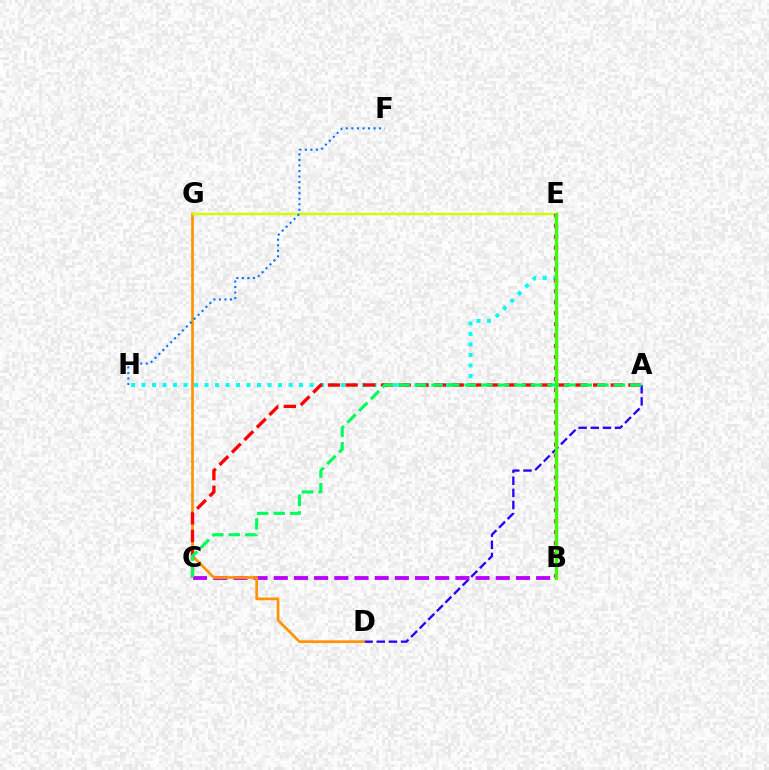{('A', 'D'): [{'color': '#2500ff', 'line_style': 'dashed', 'thickness': 1.65}], ('B', 'C'): [{'color': '#b900ff', 'line_style': 'dashed', 'thickness': 2.74}], ('D', 'G'): [{'color': '#ff9400', 'line_style': 'solid', 'thickness': 1.94}], ('E', 'H'): [{'color': '#00fff6', 'line_style': 'dotted', 'thickness': 2.85}], ('E', 'G'): [{'color': '#d1ff00', 'line_style': 'solid', 'thickness': 1.77}], ('A', 'C'): [{'color': '#ff0000', 'line_style': 'dashed', 'thickness': 2.4}, {'color': '#00ff5c', 'line_style': 'dashed', 'thickness': 2.25}], ('B', 'E'): [{'color': '#ff00ac', 'line_style': 'dotted', 'thickness': 2.97}, {'color': '#3dff00', 'line_style': 'solid', 'thickness': 2.46}], ('F', 'H'): [{'color': '#0074ff', 'line_style': 'dotted', 'thickness': 1.51}]}